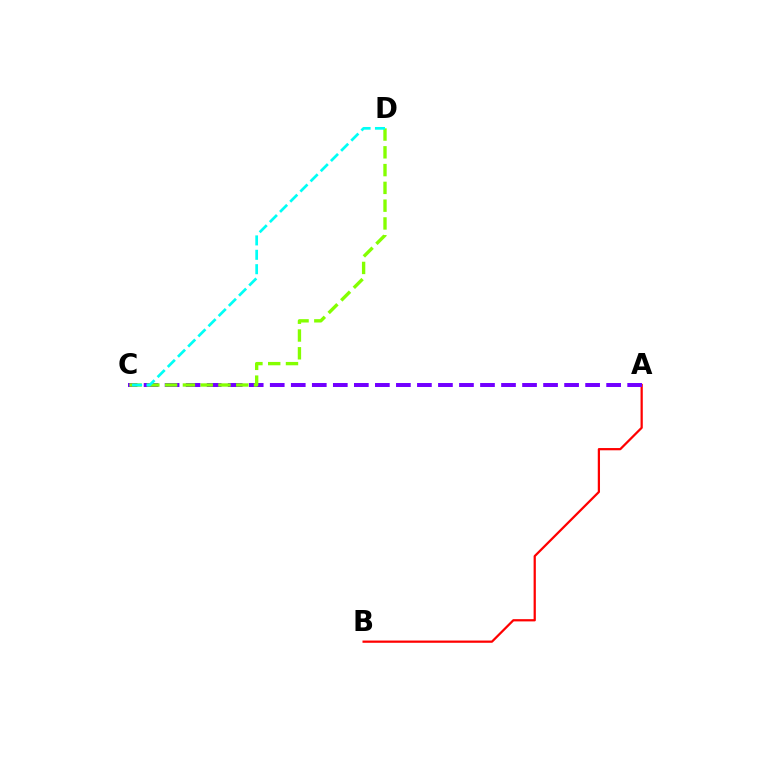{('A', 'B'): [{'color': '#ff0000', 'line_style': 'solid', 'thickness': 1.61}], ('A', 'C'): [{'color': '#7200ff', 'line_style': 'dashed', 'thickness': 2.86}], ('C', 'D'): [{'color': '#84ff00', 'line_style': 'dashed', 'thickness': 2.42}, {'color': '#00fff6', 'line_style': 'dashed', 'thickness': 1.96}]}